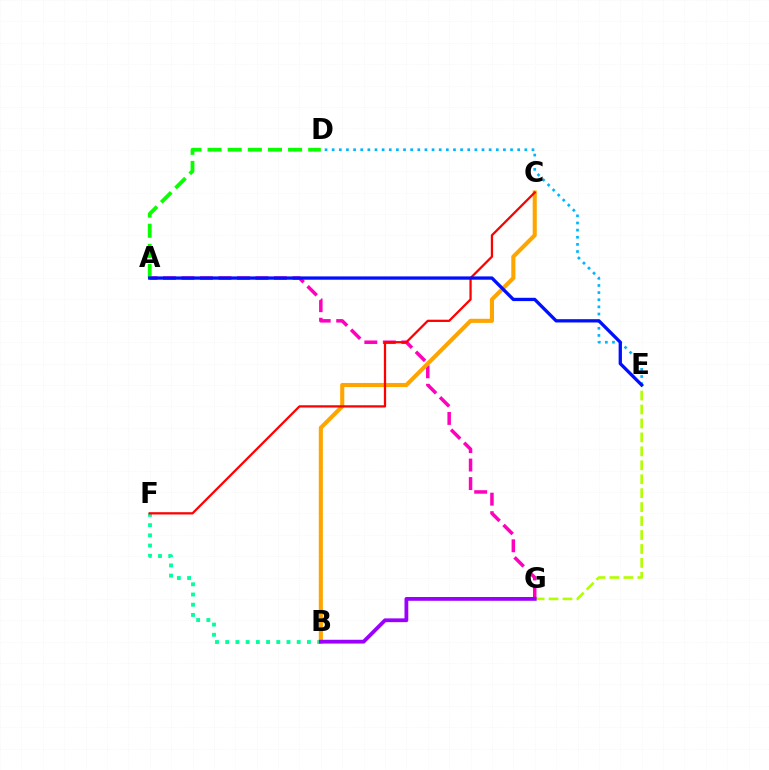{('A', 'G'): [{'color': '#ff00bd', 'line_style': 'dashed', 'thickness': 2.51}], ('D', 'E'): [{'color': '#00b5ff', 'line_style': 'dotted', 'thickness': 1.94}], ('E', 'G'): [{'color': '#b3ff00', 'line_style': 'dashed', 'thickness': 1.89}], ('B', 'F'): [{'color': '#00ff9d', 'line_style': 'dotted', 'thickness': 2.78}], ('A', 'D'): [{'color': '#08ff00', 'line_style': 'dashed', 'thickness': 2.74}], ('B', 'C'): [{'color': '#ffa500', 'line_style': 'solid', 'thickness': 2.95}], ('B', 'G'): [{'color': '#9b00ff', 'line_style': 'solid', 'thickness': 2.73}], ('C', 'F'): [{'color': '#ff0000', 'line_style': 'solid', 'thickness': 1.63}], ('A', 'E'): [{'color': '#0010ff', 'line_style': 'solid', 'thickness': 2.38}]}